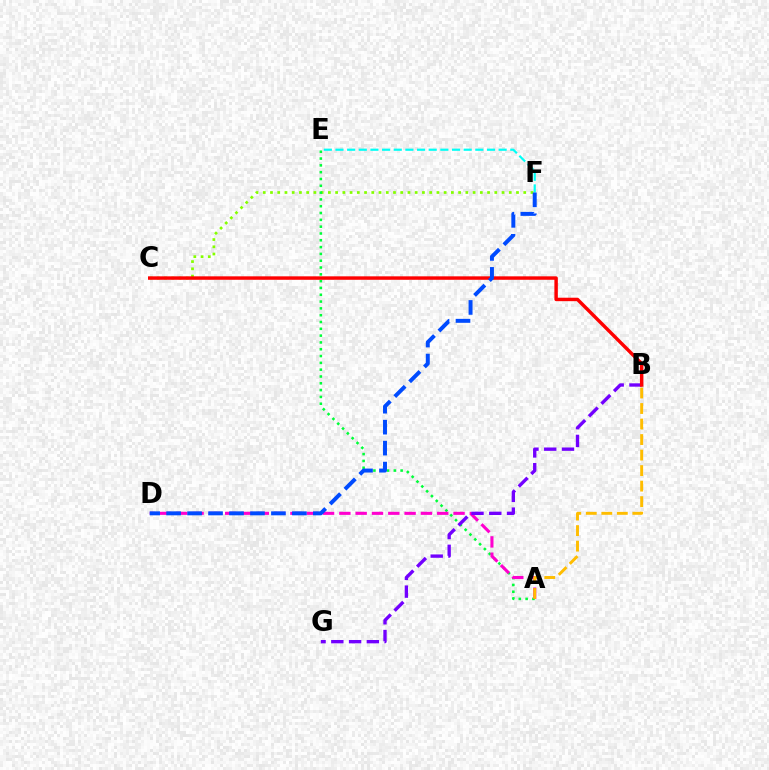{('E', 'F'): [{'color': '#00fff6', 'line_style': 'dashed', 'thickness': 1.58}], ('C', 'F'): [{'color': '#84ff00', 'line_style': 'dotted', 'thickness': 1.97}], ('A', 'E'): [{'color': '#00ff39', 'line_style': 'dotted', 'thickness': 1.85}], ('A', 'D'): [{'color': '#ff00cf', 'line_style': 'dashed', 'thickness': 2.22}], ('A', 'B'): [{'color': '#ffbd00', 'line_style': 'dashed', 'thickness': 2.11}], ('B', 'G'): [{'color': '#7200ff', 'line_style': 'dashed', 'thickness': 2.41}], ('B', 'C'): [{'color': '#ff0000', 'line_style': 'solid', 'thickness': 2.48}], ('D', 'F'): [{'color': '#004bff', 'line_style': 'dashed', 'thickness': 2.85}]}